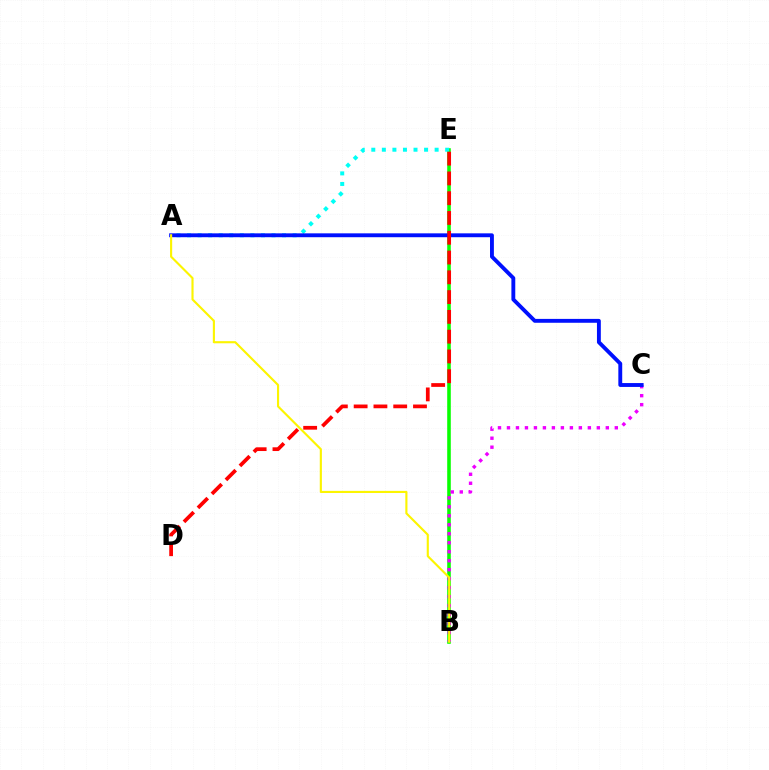{('B', 'E'): [{'color': '#08ff00', 'line_style': 'solid', 'thickness': 2.57}], ('B', 'C'): [{'color': '#ee00ff', 'line_style': 'dotted', 'thickness': 2.44}], ('A', 'E'): [{'color': '#00fff6', 'line_style': 'dotted', 'thickness': 2.87}], ('A', 'C'): [{'color': '#0010ff', 'line_style': 'solid', 'thickness': 2.79}], ('D', 'E'): [{'color': '#ff0000', 'line_style': 'dashed', 'thickness': 2.69}], ('A', 'B'): [{'color': '#fcf500', 'line_style': 'solid', 'thickness': 1.53}]}